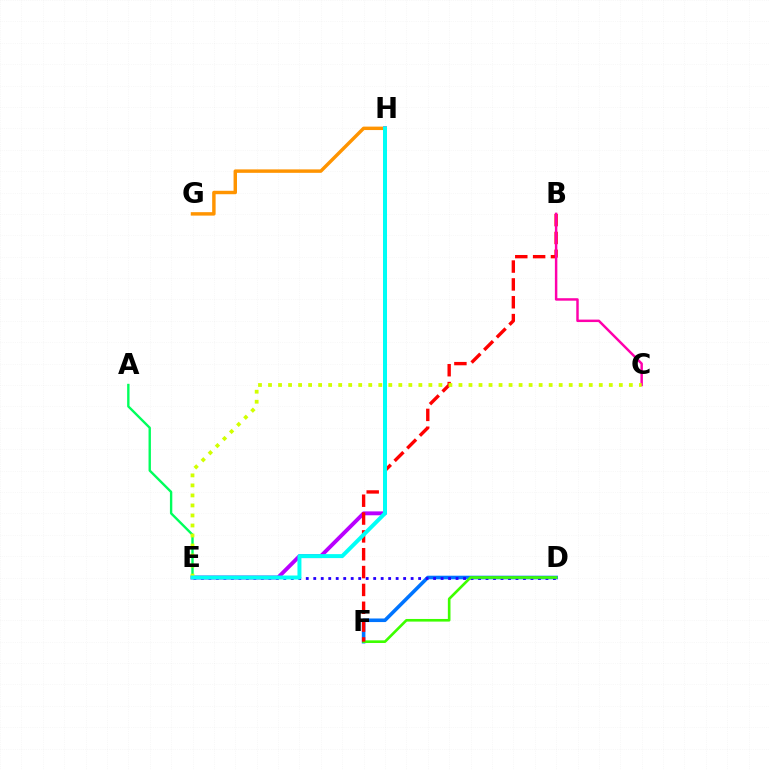{('D', 'F'): [{'color': '#0074ff', 'line_style': 'solid', 'thickness': 2.58}, {'color': '#3dff00', 'line_style': 'solid', 'thickness': 1.9}], ('D', 'E'): [{'color': '#2500ff', 'line_style': 'dotted', 'thickness': 2.03}], ('G', 'H'): [{'color': '#ff9400', 'line_style': 'solid', 'thickness': 2.48}], ('E', 'H'): [{'color': '#b900ff', 'line_style': 'solid', 'thickness': 2.8}, {'color': '#00fff6', 'line_style': 'solid', 'thickness': 2.86}], ('B', 'F'): [{'color': '#ff0000', 'line_style': 'dashed', 'thickness': 2.42}], ('B', 'C'): [{'color': '#ff00ac', 'line_style': 'solid', 'thickness': 1.77}], ('A', 'E'): [{'color': '#00ff5c', 'line_style': 'solid', 'thickness': 1.72}], ('C', 'E'): [{'color': '#d1ff00', 'line_style': 'dotted', 'thickness': 2.72}]}